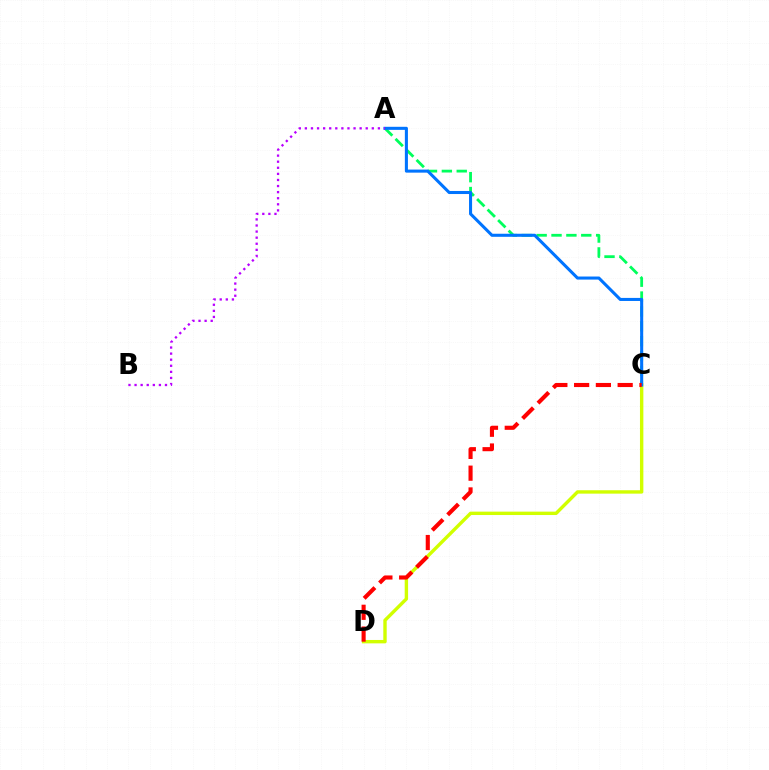{('A', 'C'): [{'color': '#00ff5c', 'line_style': 'dashed', 'thickness': 2.02}, {'color': '#0074ff', 'line_style': 'solid', 'thickness': 2.2}], ('C', 'D'): [{'color': '#d1ff00', 'line_style': 'solid', 'thickness': 2.44}, {'color': '#ff0000', 'line_style': 'dashed', 'thickness': 2.96}], ('A', 'B'): [{'color': '#b900ff', 'line_style': 'dotted', 'thickness': 1.65}]}